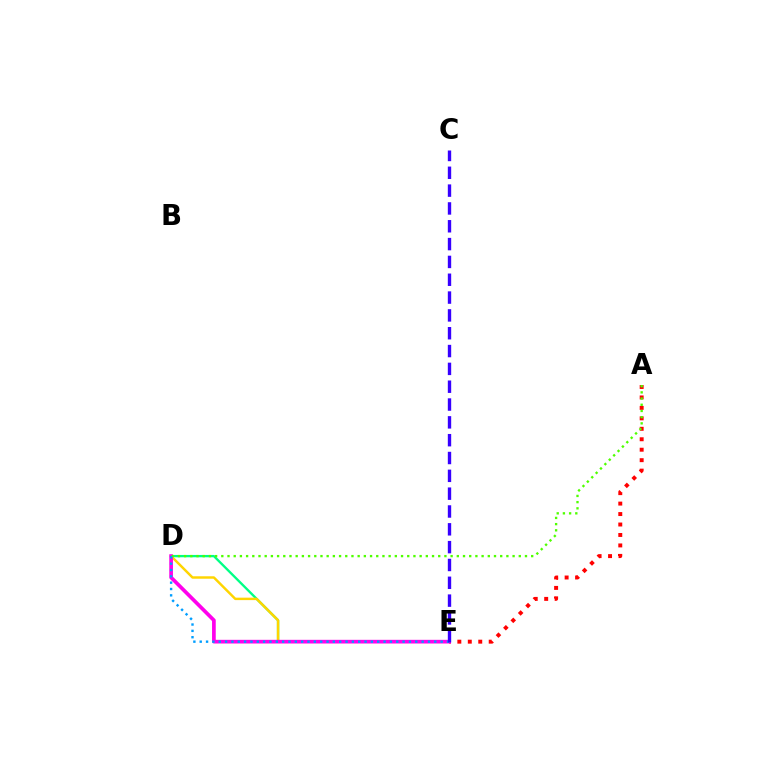{('D', 'E'): [{'color': '#00ff86', 'line_style': 'solid', 'thickness': 1.68}, {'color': '#ffd500', 'line_style': 'solid', 'thickness': 1.76}, {'color': '#ff00ed', 'line_style': 'solid', 'thickness': 2.66}, {'color': '#009eff', 'line_style': 'dotted', 'thickness': 1.72}], ('A', 'E'): [{'color': '#ff0000', 'line_style': 'dotted', 'thickness': 2.84}], ('A', 'D'): [{'color': '#4fff00', 'line_style': 'dotted', 'thickness': 1.68}], ('C', 'E'): [{'color': '#3700ff', 'line_style': 'dashed', 'thickness': 2.42}]}